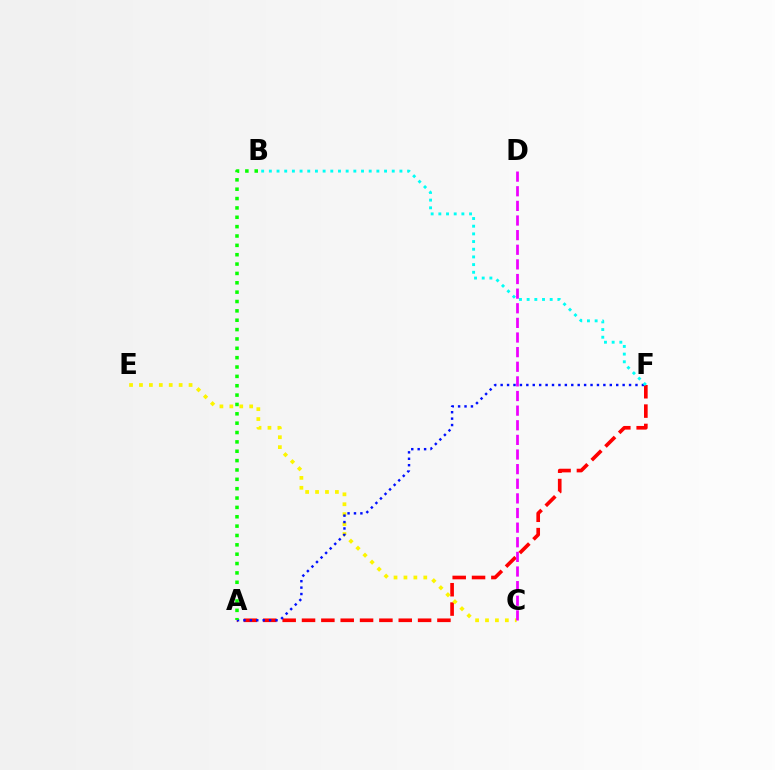{('A', 'F'): [{'color': '#ff0000', 'line_style': 'dashed', 'thickness': 2.63}, {'color': '#0010ff', 'line_style': 'dotted', 'thickness': 1.74}], ('C', 'E'): [{'color': '#fcf500', 'line_style': 'dotted', 'thickness': 2.7}], ('B', 'F'): [{'color': '#00fff6', 'line_style': 'dotted', 'thickness': 2.09}], ('A', 'B'): [{'color': '#08ff00', 'line_style': 'dotted', 'thickness': 2.54}], ('C', 'D'): [{'color': '#ee00ff', 'line_style': 'dashed', 'thickness': 1.99}]}